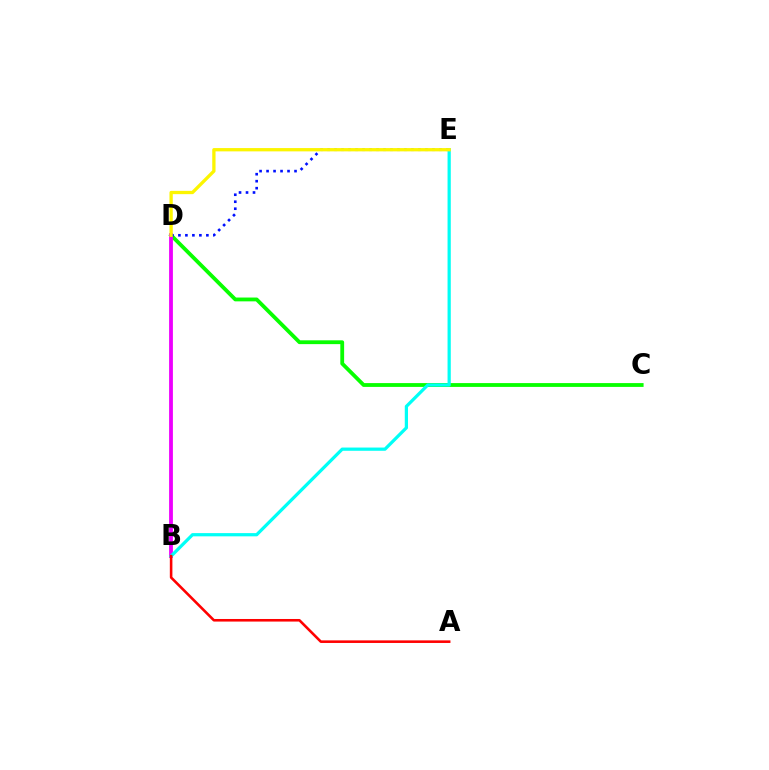{('C', 'D'): [{'color': '#08ff00', 'line_style': 'solid', 'thickness': 2.75}], ('B', 'D'): [{'color': '#ee00ff', 'line_style': 'solid', 'thickness': 2.74}], ('D', 'E'): [{'color': '#0010ff', 'line_style': 'dotted', 'thickness': 1.9}, {'color': '#fcf500', 'line_style': 'solid', 'thickness': 2.37}], ('B', 'E'): [{'color': '#00fff6', 'line_style': 'solid', 'thickness': 2.33}], ('A', 'B'): [{'color': '#ff0000', 'line_style': 'solid', 'thickness': 1.86}]}